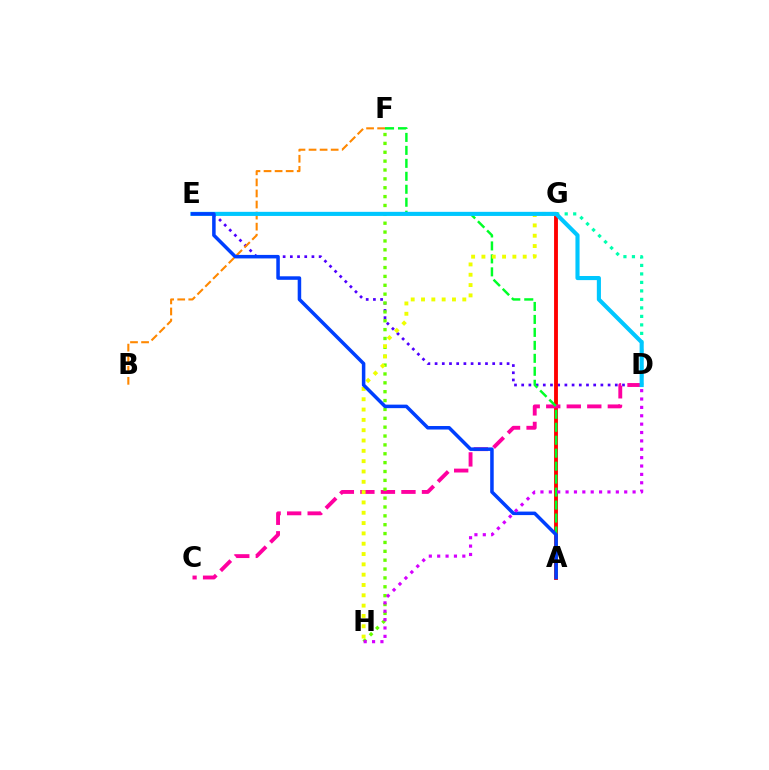{('D', 'E'): [{'color': '#4f00ff', 'line_style': 'dotted', 'thickness': 1.96}, {'color': '#00c7ff', 'line_style': 'solid', 'thickness': 2.96}], ('A', 'G'): [{'color': '#ff0000', 'line_style': 'solid', 'thickness': 2.78}], ('C', 'D'): [{'color': '#ff00a0', 'line_style': 'dashed', 'thickness': 2.79}], ('D', 'G'): [{'color': '#00ffaf', 'line_style': 'dotted', 'thickness': 2.31}], ('A', 'F'): [{'color': '#00ff27', 'line_style': 'dashed', 'thickness': 1.76}], ('F', 'H'): [{'color': '#66ff00', 'line_style': 'dotted', 'thickness': 2.41}], ('G', 'H'): [{'color': '#eeff00', 'line_style': 'dotted', 'thickness': 2.8}], ('B', 'F'): [{'color': '#ff8800', 'line_style': 'dashed', 'thickness': 1.5}], ('A', 'E'): [{'color': '#003fff', 'line_style': 'solid', 'thickness': 2.53}], ('D', 'H'): [{'color': '#d600ff', 'line_style': 'dotted', 'thickness': 2.28}]}